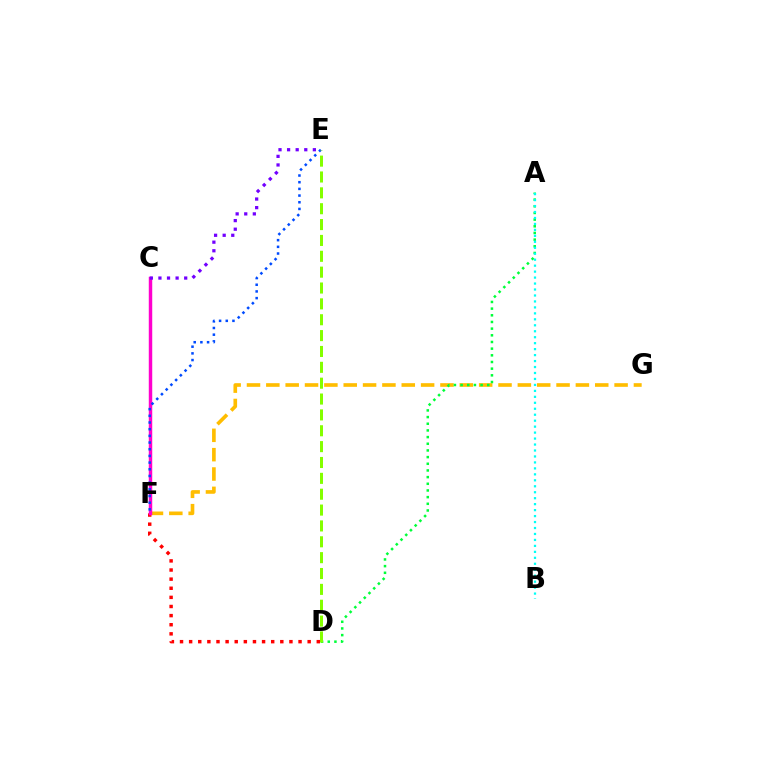{('D', 'F'): [{'color': '#ff0000', 'line_style': 'dotted', 'thickness': 2.48}], ('F', 'G'): [{'color': '#ffbd00', 'line_style': 'dashed', 'thickness': 2.63}], ('A', 'D'): [{'color': '#00ff39', 'line_style': 'dotted', 'thickness': 1.81}], ('A', 'B'): [{'color': '#00fff6', 'line_style': 'dotted', 'thickness': 1.62}], ('C', 'F'): [{'color': '#ff00cf', 'line_style': 'solid', 'thickness': 2.48}], ('E', 'F'): [{'color': '#004bff', 'line_style': 'dotted', 'thickness': 1.82}], ('D', 'E'): [{'color': '#84ff00', 'line_style': 'dashed', 'thickness': 2.15}], ('C', 'E'): [{'color': '#7200ff', 'line_style': 'dotted', 'thickness': 2.33}]}